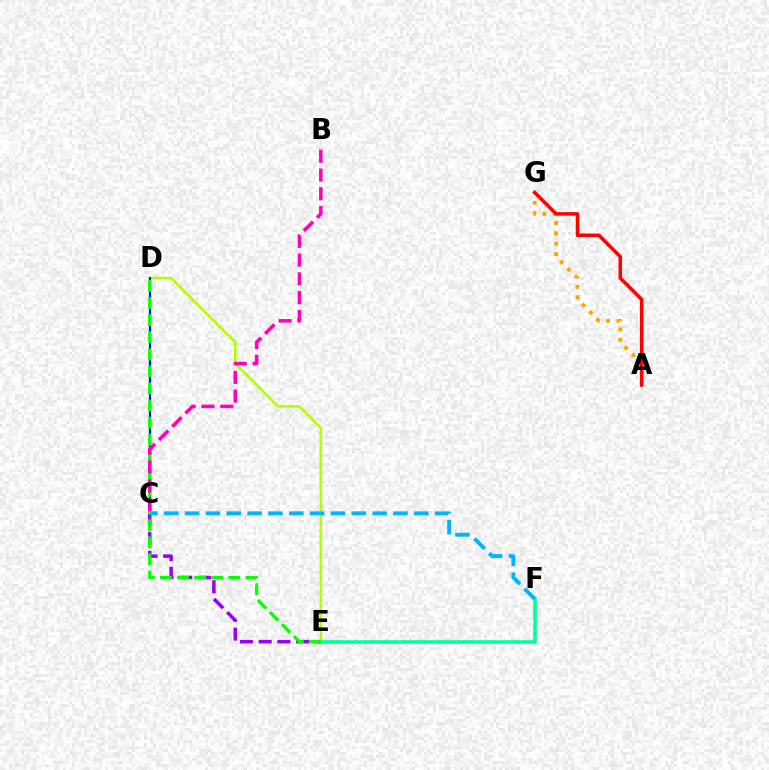{('D', 'E'): [{'color': '#b3ff00', 'line_style': 'solid', 'thickness': 1.88}, {'color': '#08ff00', 'line_style': 'dashed', 'thickness': 2.32}], ('C', 'D'): [{'color': '#0010ff', 'line_style': 'solid', 'thickness': 1.55}], ('C', 'E'): [{'color': '#9b00ff', 'line_style': 'dashed', 'thickness': 2.54}], ('E', 'F'): [{'color': '#00ff9d', 'line_style': 'solid', 'thickness': 2.57}], ('A', 'G'): [{'color': '#ffa500', 'line_style': 'dotted', 'thickness': 2.83}, {'color': '#ff0000', 'line_style': 'solid', 'thickness': 2.53}], ('C', 'F'): [{'color': '#00b5ff', 'line_style': 'dashed', 'thickness': 2.83}], ('B', 'C'): [{'color': '#ff00bd', 'line_style': 'dashed', 'thickness': 2.55}]}